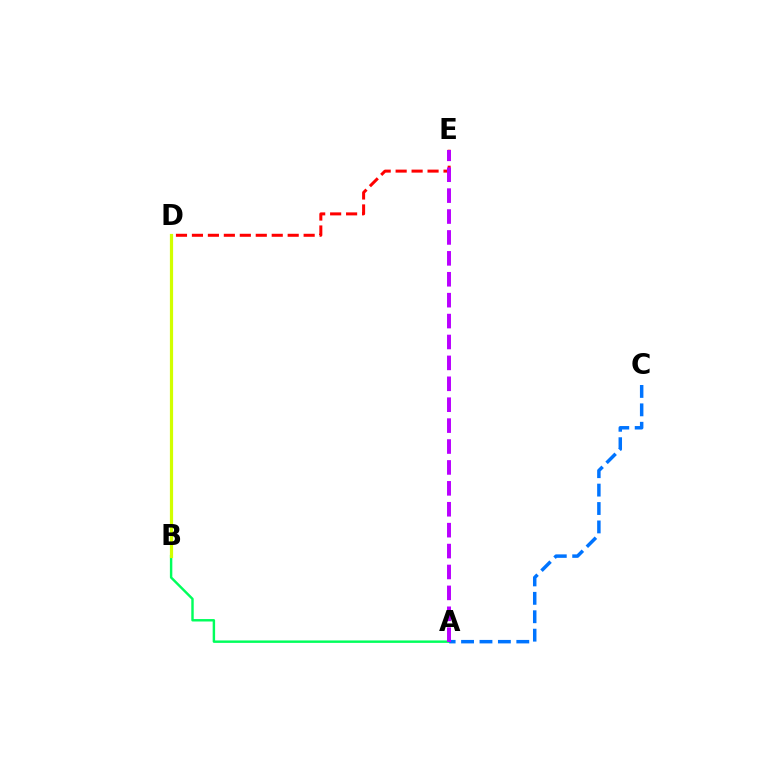{('A', 'B'): [{'color': '#00ff5c', 'line_style': 'solid', 'thickness': 1.75}], ('D', 'E'): [{'color': '#ff0000', 'line_style': 'dashed', 'thickness': 2.17}], ('A', 'C'): [{'color': '#0074ff', 'line_style': 'dashed', 'thickness': 2.5}], ('B', 'D'): [{'color': '#d1ff00', 'line_style': 'solid', 'thickness': 2.31}], ('A', 'E'): [{'color': '#b900ff', 'line_style': 'dashed', 'thickness': 2.84}]}